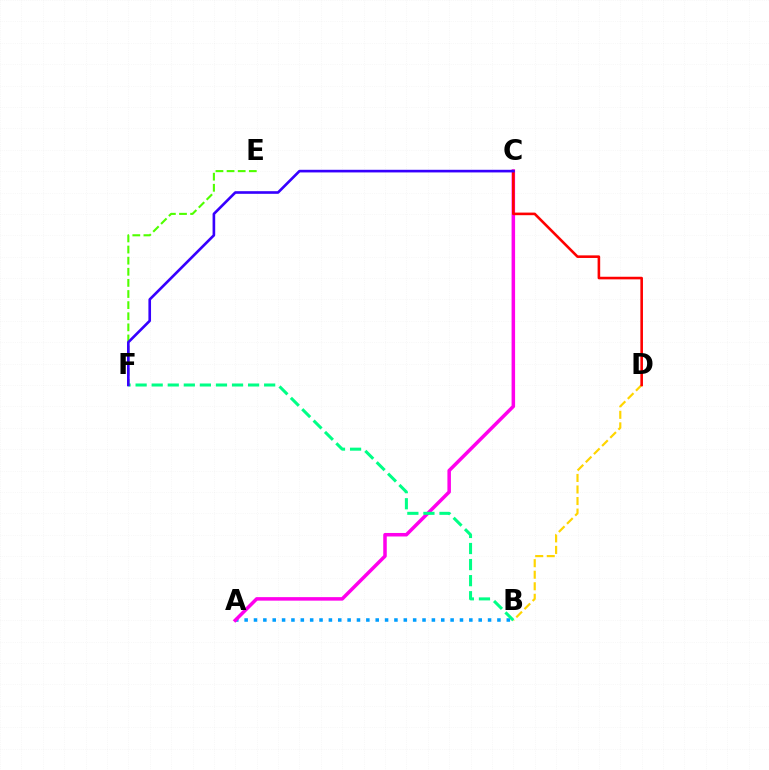{('A', 'B'): [{'color': '#009eff', 'line_style': 'dotted', 'thickness': 2.54}], ('E', 'F'): [{'color': '#4fff00', 'line_style': 'dashed', 'thickness': 1.51}], ('A', 'C'): [{'color': '#ff00ed', 'line_style': 'solid', 'thickness': 2.53}], ('B', 'D'): [{'color': '#ffd500', 'line_style': 'dashed', 'thickness': 1.57}], ('C', 'D'): [{'color': '#ff0000', 'line_style': 'solid', 'thickness': 1.87}], ('B', 'F'): [{'color': '#00ff86', 'line_style': 'dashed', 'thickness': 2.18}], ('C', 'F'): [{'color': '#3700ff', 'line_style': 'solid', 'thickness': 1.9}]}